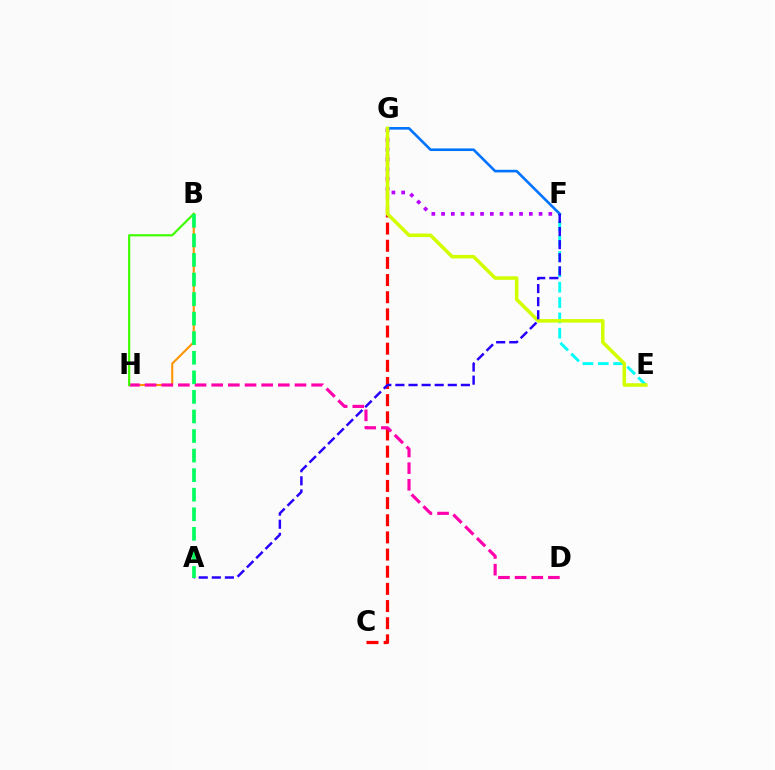{('B', 'H'): [{'color': '#ff9400', 'line_style': 'solid', 'thickness': 1.51}, {'color': '#3dff00', 'line_style': 'solid', 'thickness': 1.57}], ('C', 'G'): [{'color': '#ff0000', 'line_style': 'dashed', 'thickness': 2.33}], ('F', 'G'): [{'color': '#b900ff', 'line_style': 'dotted', 'thickness': 2.65}, {'color': '#0074ff', 'line_style': 'solid', 'thickness': 1.89}], ('E', 'F'): [{'color': '#00fff6', 'line_style': 'dashed', 'thickness': 2.08}], ('E', 'G'): [{'color': '#d1ff00', 'line_style': 'solid', 'thickness': 2.54}], ('A', 'F'): [{'color': '#2500ff', 'line_style': 'dashed', 'thickness': 1.78}], ('D', 'H'): [{'color': '#ff00ac', 'line_style': 'dashed', 'thickness': 2.26}], ('A', 'B'): [{'color': '#00ff5c', 'line_style': 'dashed', 'thickness': 2.66}]}